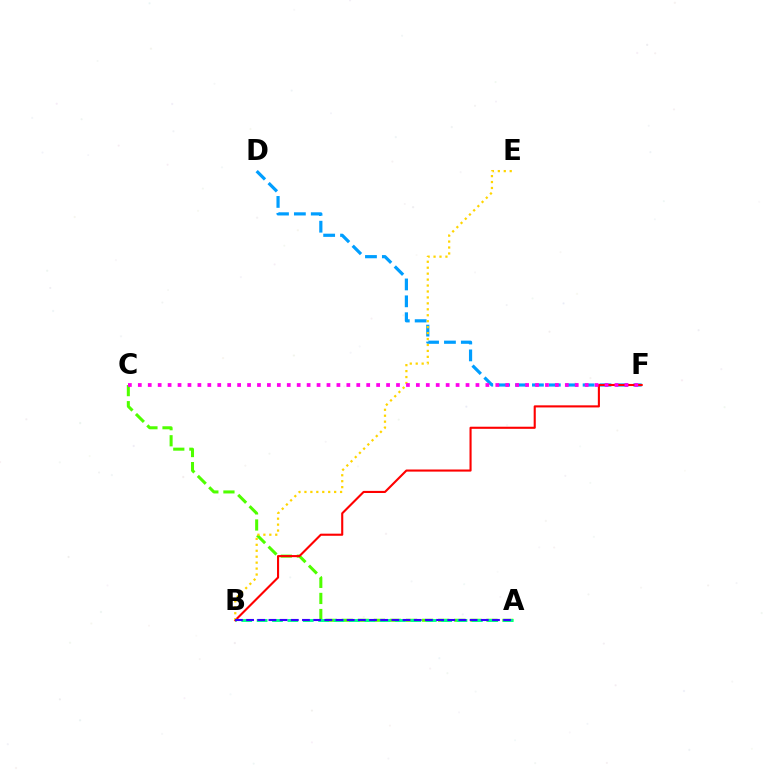{('D', 'F'): [{'color': '#009eff', 'line_style': 'dashed', 'thickness': 2.29}], ('A', 'C'): [{'color': '#4fff00', 'line_style': 'dashed', 'thickness': 2.18}], ('A', 'B'): [{'color': '#00ff86', 'line_style': 'dashed', 'thickness': 2.09}, {'color': '#3700ff', 'line_style': 'dashed', 'thickness': 1.52}], ('B', 'F'): [{'color': '#ff0000', 'line_style': 'solid', 'thickness': 1.52}], ('B', 'E'): [{'color': '#ffd500', 'line_style': 'dotted', 'thickness': 1.61}], ('C', 'F'): [{'color': '#ff00ed', 'line_style': 'dotted', 'thickness': 2.7}]}